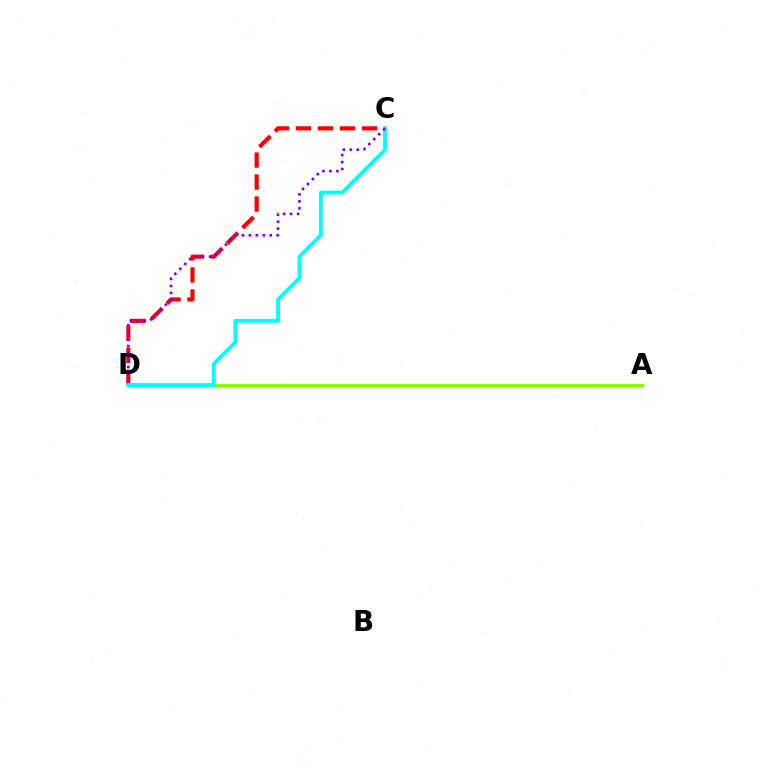{('A', 'D'): [{'color': '#84ff00', 'line_style': 'solid', 'thickness': 2.37}], ('C', 'D'): [{'color': '#ff0000', 'line_style': 'dashed', 'thickness': 2.99}, {'color': '#00fff6', 'line_style': 'solid', 'thickness': 2.74}, {'color': '#7200ff', 'line_style': 'dotted', 'thickness': 1.89}]}